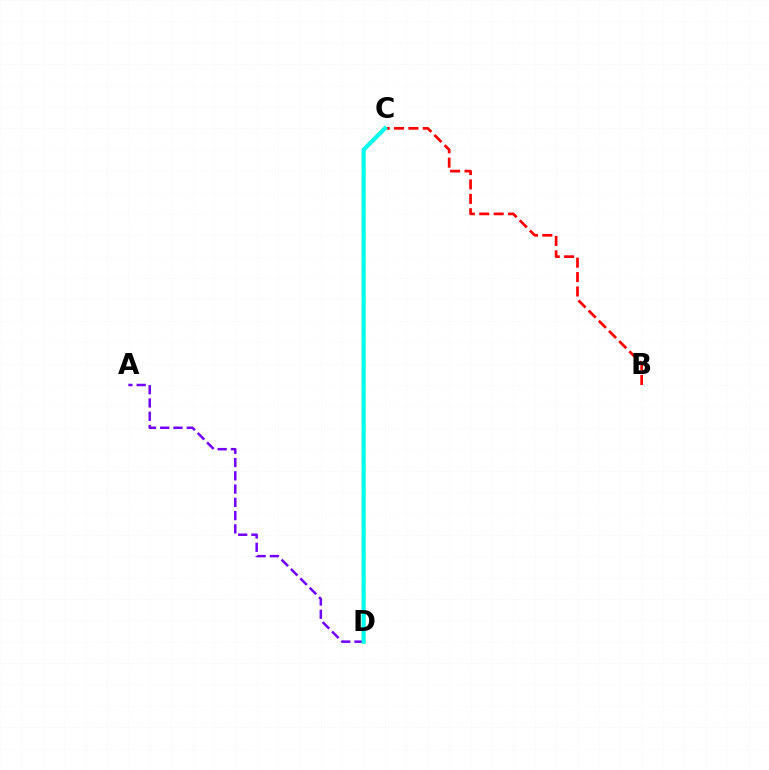{('B', 'C'): [{'color': '#ff0000', 'line_style': 'dashed', 'thickness': 1.95}], ('C', 'D'): [{'color': '#84ff00', 'line_style': 'solid', 'thickness': 2.61}, {'color': '#00fff6', 'line_style': 'solid', 'thickness': 2.88}], ('A', 'D'): [{'color': '#7200ff', 'line_style': 'dashed', 'thickness': 1.8}]}